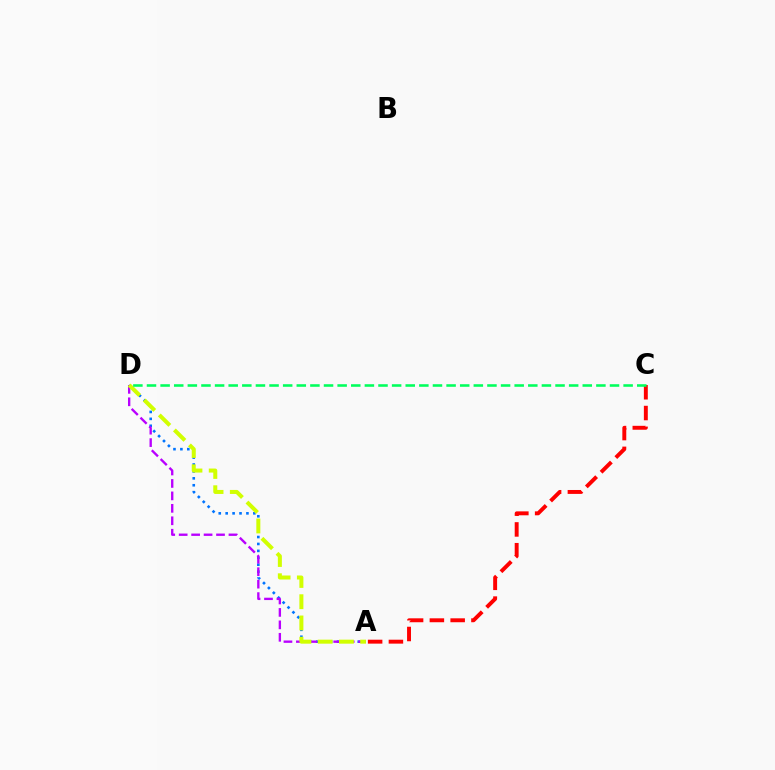{('A', 'C'): [{'color': '#ff0000', 'line_style': 'dashed', 'thickness': 2.82}], ('A', 'D'): [{'color': '#0074ff', 'line_style': 'dotted', 'thickness': 1.88}, {'color': '#b900ff', 'line_style': 'dashed', 'thickness': 1.69}, {'color': '#d1ff00', 'line_style': 'dashed', 'thickness': 2.89}], ('C', 'D'): [{'color': '#00ff5c', 'line_style': 'dashed', 'thickness': 1.85}]}